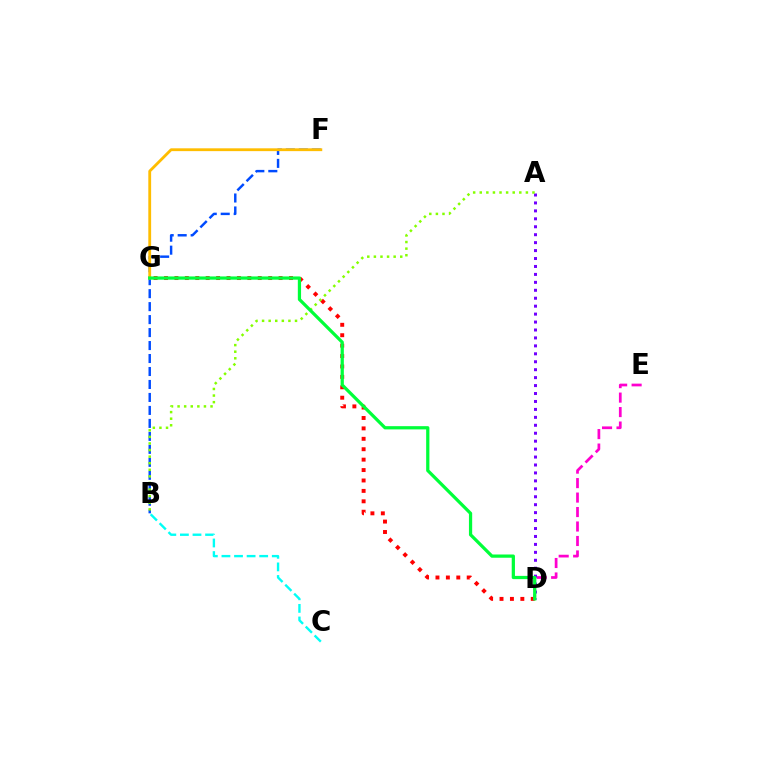{('B', 'F'): [{'color': '#004bff', 'line_style': 'dashed', 'thickness': 1.76}], ('B', 'C'): [{'color': '#00fff6', 'line_style': 'dashed', 'thickness': 1.71}], ('D', 'G'): [{'color': '#ff0000', 'line_style': 'dotted', 'thickness': 2.83}, {'color': '#00ff39', 'line_style': 'solid', 'thickness': 2.33}], ('D', 'E'): [{'color': '#ff00cf', 'line_style': 'dashed', 'thickness': 1.97}], ('A', 'D'): [{'color': '#7200ff', 'line_style': 'dotted', 'thickness': 2.16}], ('F', 'G'): [{'color': '#ffbd00', 'line_style': 'solid', 'thickness': 2.03}], ('A', 'B'): [{'color': '#84ff00', 'line_style': 'dotted', 'thickness': 1.79}]}